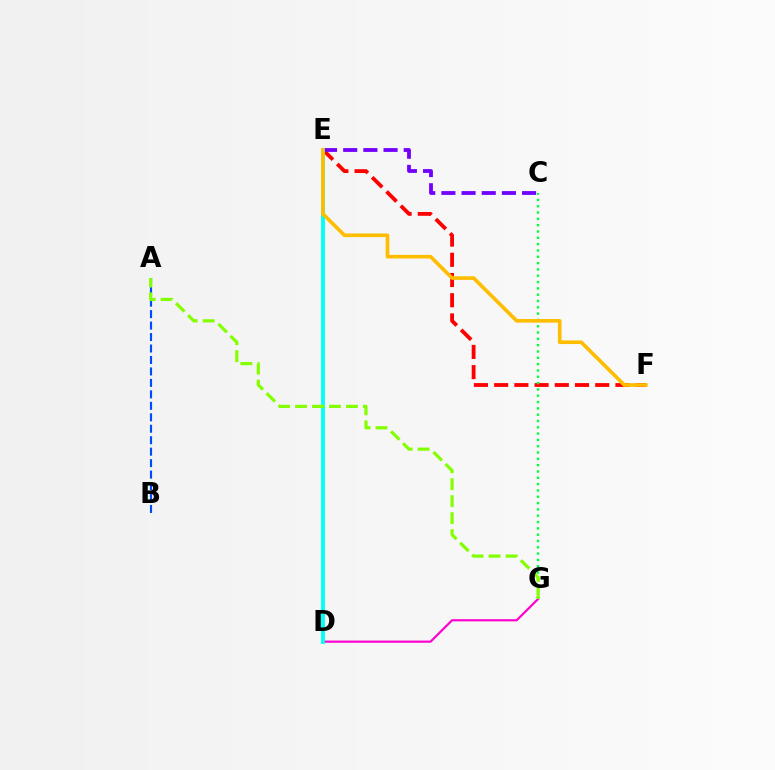{('D', 'G'): [{'color': '#ff00cf', 'line_style': 'solid', 'thickness': 1.57}], ('E', 'F'): [{'color': '#ff0000', 'line_style': 'dashed', 'thickness': 2.75}, {'color': '#ffbd00', 'line_style': 'solid', 'thickness': 2.61}], ('C', 'E'): [{'color': '#7200ff', 'line_style': 'dashed', 'thickness': 2.74}], ('A', 'B'): [{'color': '#004bff', 'line_style': 'dashed', 'thickness': 1.56}], ('D', 'E'): [{'color': '#00fff6', 'line_style': 'solid', 'thickness': 2.78}], ('C', 'G'): [{'color': '#00ff39', 'line_style': 'dotted', 'thickness': 1.72}], ('A', 'G'): [{'color': '#84ff00', 'line_style': 'dashed', 'thickness': 2.31}]}